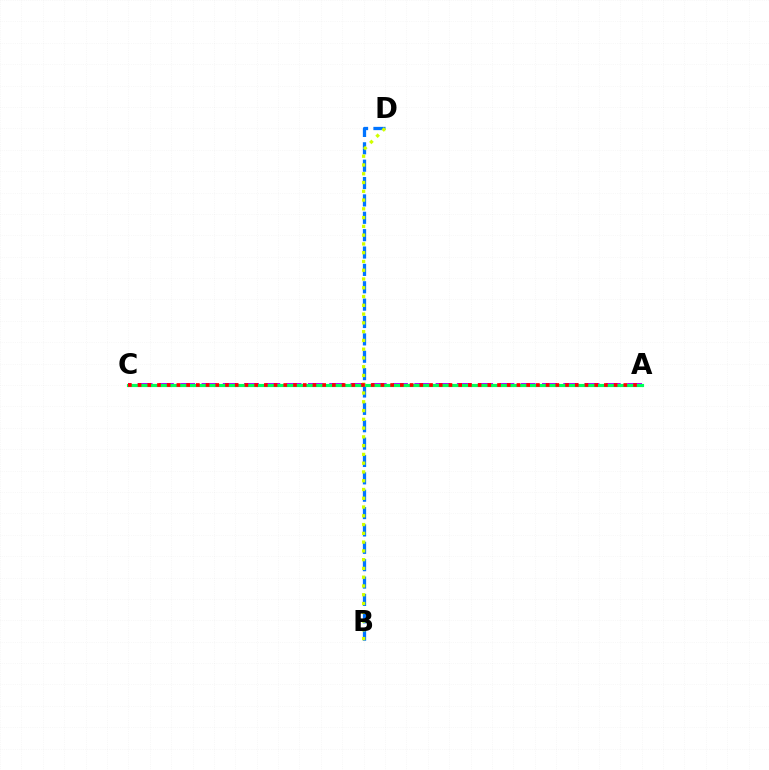{('B', 'D'): [{'color': '#0074ff', 'line_style': 'dashed', 'thickness': 2.36}, {'color': '#d1ff00', 'line_style': 'dotted', 'thickness': 2.38}], ('A', 'C'): [{'color': '#b900ff', 'line_style': 'dashed', 'thickness': 2.89}, {'color': '#00ff5c', 'line_style': 'solid', 'thickness': 2.26}, {'color': '#ff0000', 'line_style': 'dotted', 'thickness': 2.64}]}